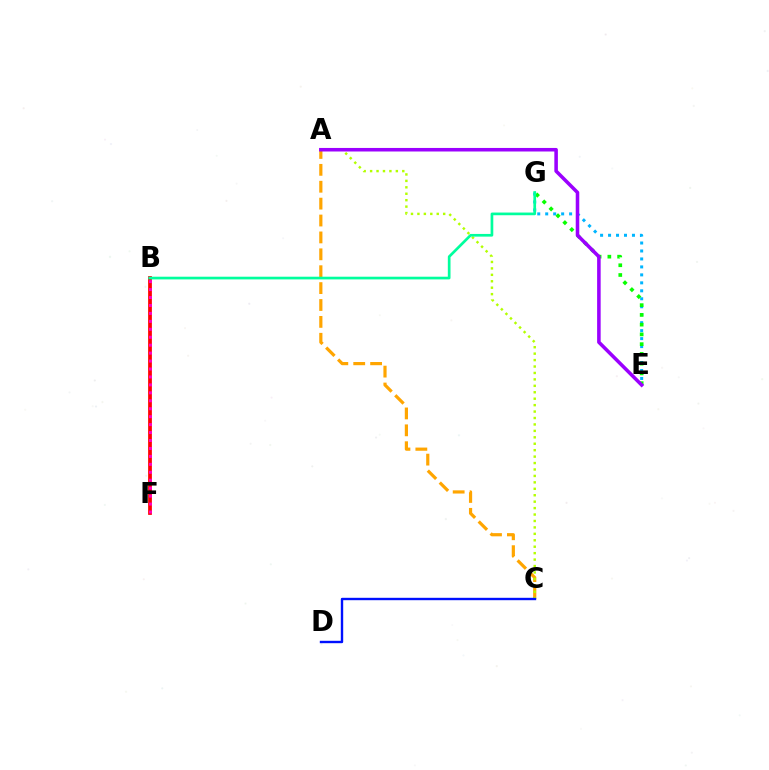{('B', 'F'): [{'color': '#ff0000', 'line_style': 'solid', 'thickness': 2.71}, {'color': '#ff00bd', 'line_style': 'dotted', 'thickness': 2.16}], ('E', 'G'): [{'color': '#00b5ff', 'line_style': 'dotted', 'thickness': 2.16}, {'color': '#08ff00', 'line_style': 'dotted', 'thickness': 2.65}], ('A', 'C'): [{'color': '#ffa500', 'line_style': 'dashed', 'thickness': 2.3}, {'color': '#b3ff00', 'line_style': 'dotted', 'thickness': 1.75}], ('B', 'G'): [{'color': '#00ff9d', 'line_style': 'solid', 'thickness': 1.94}], ('A', 'E'): [{'color': '#9b00ff', 'line_style': 'solid', 'thickness': 2.55}], ('C', 'D'): [{'color': '#0010ff', 'line_style': 'solid', 'thickness': 1.72}]}